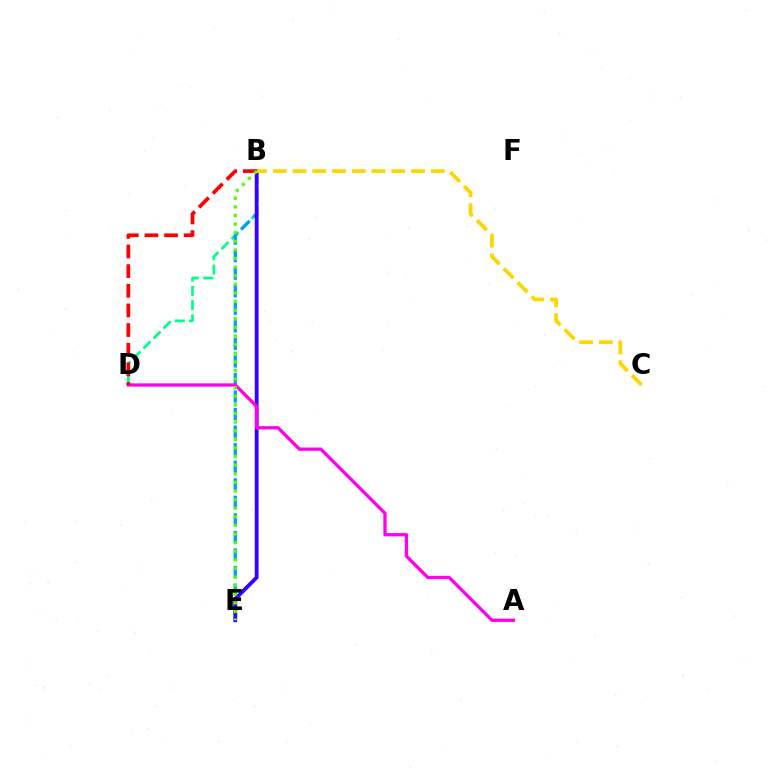{('B', 'D'): [{'color': '#00ff86', 'line_style': 'dashed', 'thickness': 1.94}, {'color': '#ff0000', 'line_style': 'dashed', 'thickness': 2.67}], ('B', 'E'): [{'color': '#009eff', 'line_style': 'dashed', 'thickness': 2.38}, {'color': '#3700ff', 'line_style': 'solid', 'thickness': 2.75}, {'color': '#4fff00', 'line_style': 'dotted', 'thickness': 2.34}], ('A', 'D'): [{'color': '#ff00ed', 'line_style': 'solid', 'thickness': 2.37}], ('B', 'C'): [{'color': '#ffd500', 'line_style': 'dashed', 'thickness': 2.68}]}